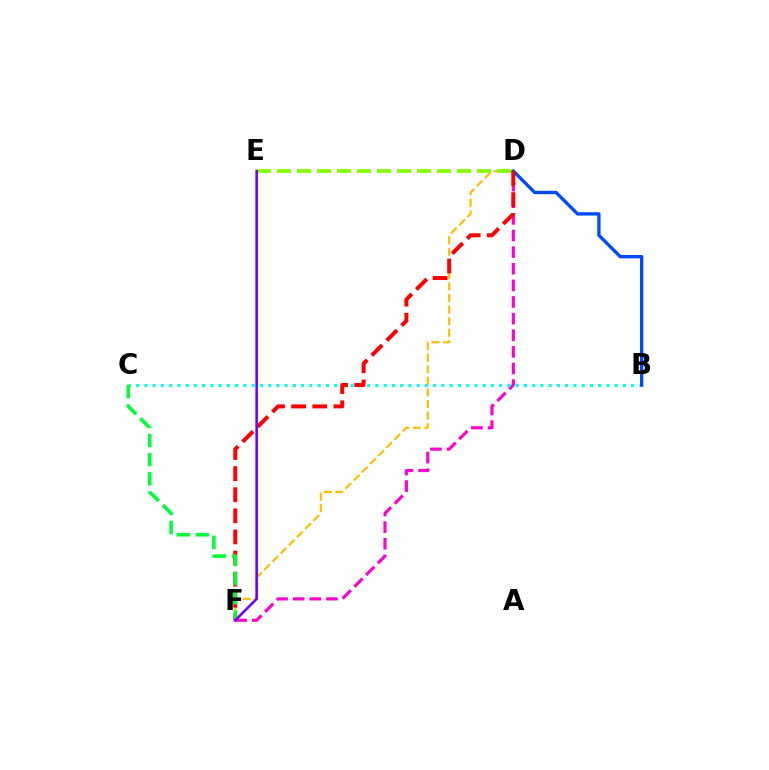{('D', 'F'): [{'color': '#ff00cf', 'line_style': 'dashed', 'thickness': 2.26}, {'color': '#ffbd00', 'line_style': 'dashed', 'thickness': 1.57}, {'color': '#ff0000', 'line_style': 'dashed', 'thickness': 2.87}], ('B', 'C'): [{'color': '#00fff6', 'line_style': 'dotted', 'thickness': 2.24}], ('B', 'D'): [{'color': '#004bff', 'line_style': 'solid', 'thickness': 2.41}], ('C', 'F'): [{'color': '#00ff39', 'line_style': 'dashed', 'thickness': 2.61}], ('D', 'E'): [{'color': '#84ff00', 'line_style': 'dashed', 'thickness': 2.72}], ('E', 'F'): [{'color': '#7200ff', 'line_style': 'solid', 'thickness': 1.86}]}